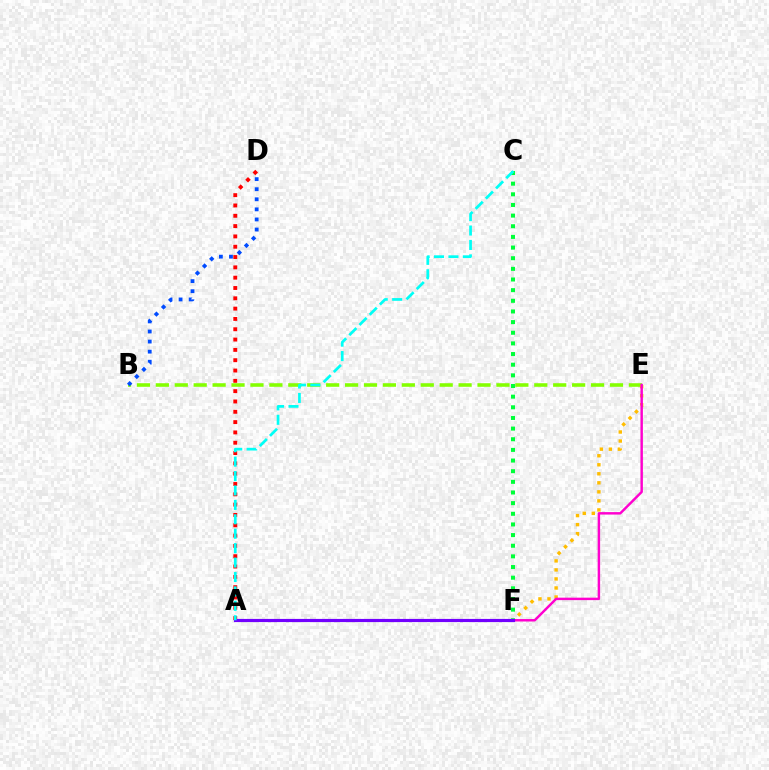{('A', 'D'): [{'color': '#ff0000', 'line_style': 'dotted', 'thickness': 2.8}], ('B', 'E'): [{'color': '#84ff00', 'line_style': 'dashed', 'thickness': 2.57}], ('B', 'D'): [{'color': '#004bff', 'line_style': 'dotted', 'thickness': 2.74}], ('E', 'F'): [{'color': '#ffbd00', 'line_style': 'dotted', 'thickness': 2.45}, {'color': '#ff00cf', 'line_style': 'solid', 'thickness': 1.77}], ('C', 'F'): [{'color': '#00ff39', 'line_style': 'dotted', 'thickness': 2.89}], ('A', 'F'): [{'color': '#7200ff', 'line_style': 'solid', 'thickness': 2.28}], ('A', 'C'): [{'color': '#00fff6', 'line_style': 'dashed', 'thickness': 1.96}]}